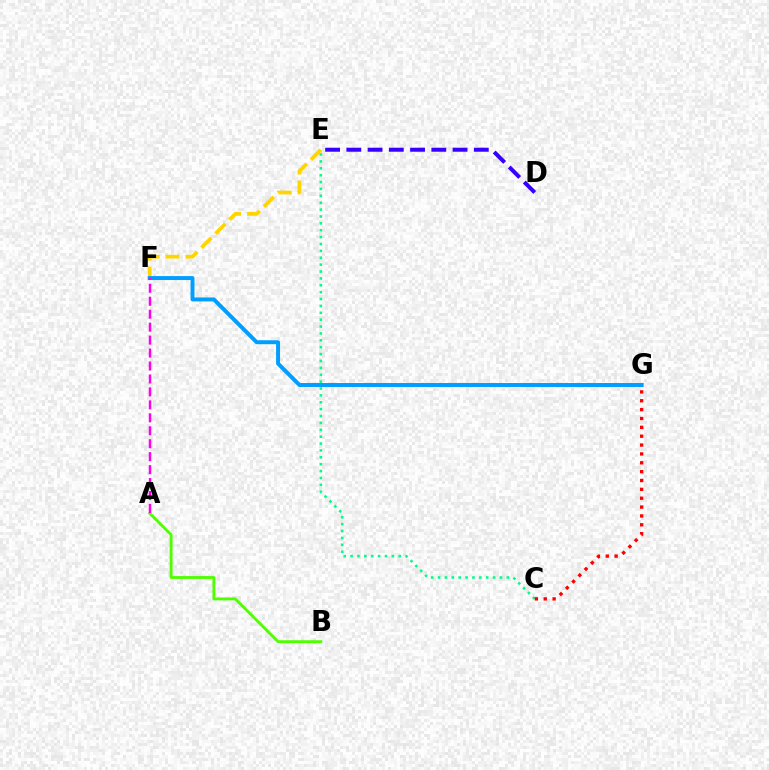{('E', 'F'): [{'color': '#ffd500', 'line_style': 'dashed', 'thickness': 2.69}], ('C', 'E'): [{'color': '#00ff86', 'line_style': 'dotted', 'thickness': 1.87}], ('C', 'G'): [{'color': '#ff0000', 'line_style': 'dotted', 'thickness': 2.41}], ('F', 'G'): [{'color': '#009eff', 'line_style': 'solid', 'thickness': 2.84}], ('D', 'E'): [{'color': '#3700ff', 'line_style': 'dashed', 'thickness': 2.89}], ('A', 'B'): [{'color': '#4fff00', 'line_style': 'solid', 'thickness': 2.05}], ('A', 'F'): [{'color': '#ff00ed', 'line_style': 'dashed', 'thickness': 1.76}]}